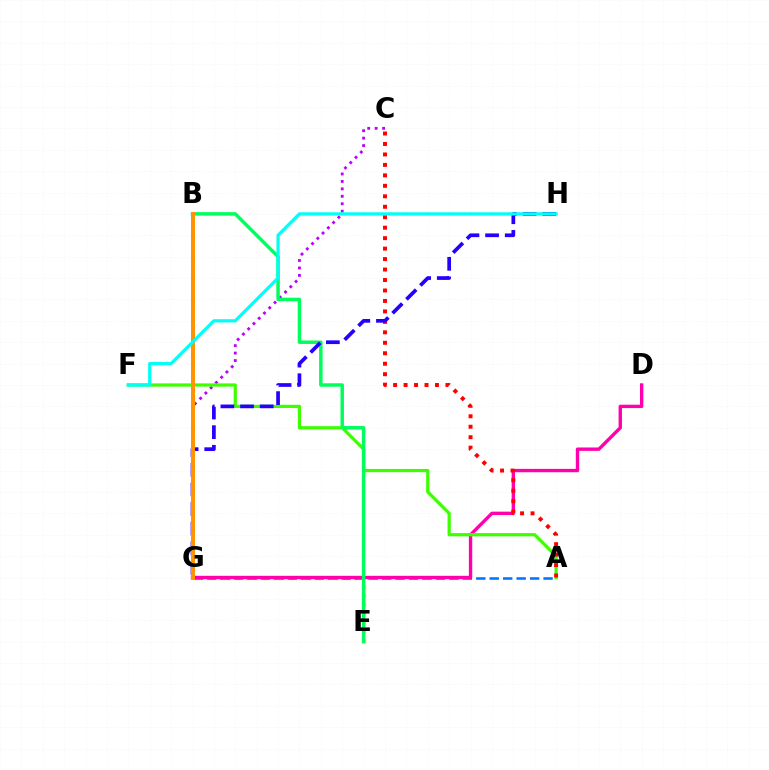{('E', 'G'): [{'color': '#d1ff00', 'line_style': 'dotted', 'thickness': 2.44}], ('A', 'G'): [{'color': '#0074ff', 'line_style': 'dashed', 'thickness': 1.83}], ('C', 'G'): [{'color': '#b900ff', 'line_style': 'dotted', 'thickness': 2.02}], ('D', 'G'): [{'color': '#ff00ac', 'line_style': 'solid', 'thickness': 2.43}], ('A', 'F'): [{'color': '#3dff00', 'line_style': 'solid', 'thickness': 2.32}], ('B', 'E'): [{'color': '#00ff5c', 'line_style': 'solid', 'thickness': 2.5}], ('A', 'C'): [{'color': '#ff0000', 'line_style': 'dotted', 'thickness': 2.84}], ('G', 'H'): [{'color': '#2500ff', 'line_style': 'dashed', 'thickness': 2.67}], ('B', 'G'): [{'color': '#ff9400', 'line_style': 'solid', 'thickness': 2.88}], ('F', 'H'): [{'color': '#00fff6', 'line_style': 'solid', 'thickness': 2.33}]}